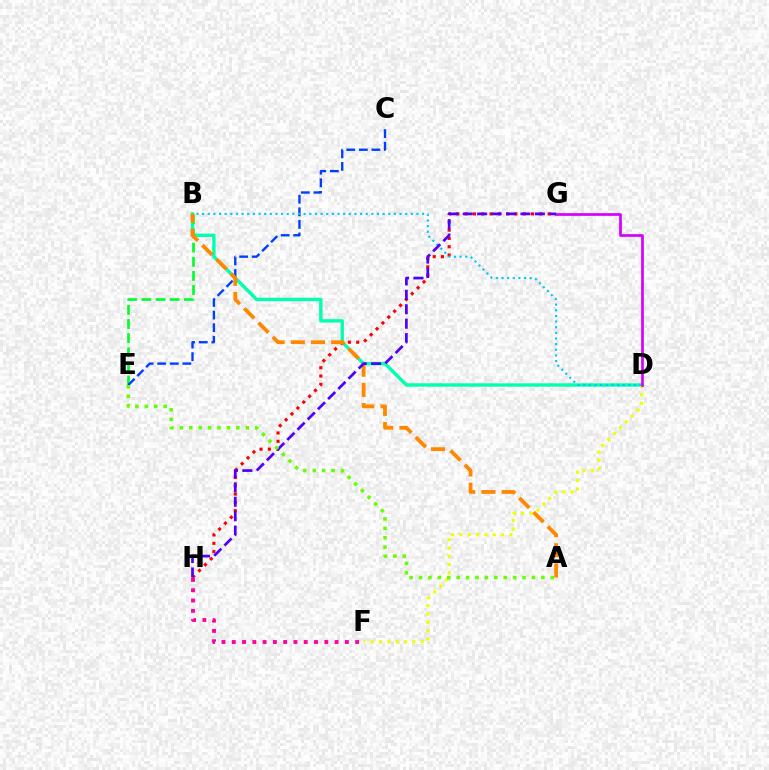{('B', 'D'): [{'color': '#00ffaf', 'line_style': 'solid', 'thickness': 2.43}, {'color': '#00c7ff', 'line_style': 'dotted', 'thickness': 1.53}], ('B', 'E'): [{'color': '#00ff27', 'line_style': 'dashed', 'thickness': 1.92}], ('C', 'E'): [{'color': '#003fff', 'line_style': 'dashed', 'thickness': 1.71}], ('D', 'F'): [{'color': '#eeff00', 'line_style': 'dotted', 'thickness': 2.26}], ('F', 'H'): [{'color': '#ff00a0', 'line_style': 'dotted', 'thickness': 2.79}], ('G', 'H'): [{'color': '#ff0000', 'line_style': 'dotted', 'thickness': 2.26}, {'color': '#4f00ff', 'line_style': 'dashed', 'thickness': 1.96}], ('D', 'G'): [{'color': '#d600ff', 'line_style': 'solid', 'thickness': 1.95}], ('A', 'B'): [{'color': '#ff8800', 'line_style': 'dashed', 'thickness': 2.74}], ('A', 'E'): [{'color': '#66ff00', 'line_style': 'dotted', 'thickness': 2.56}]}